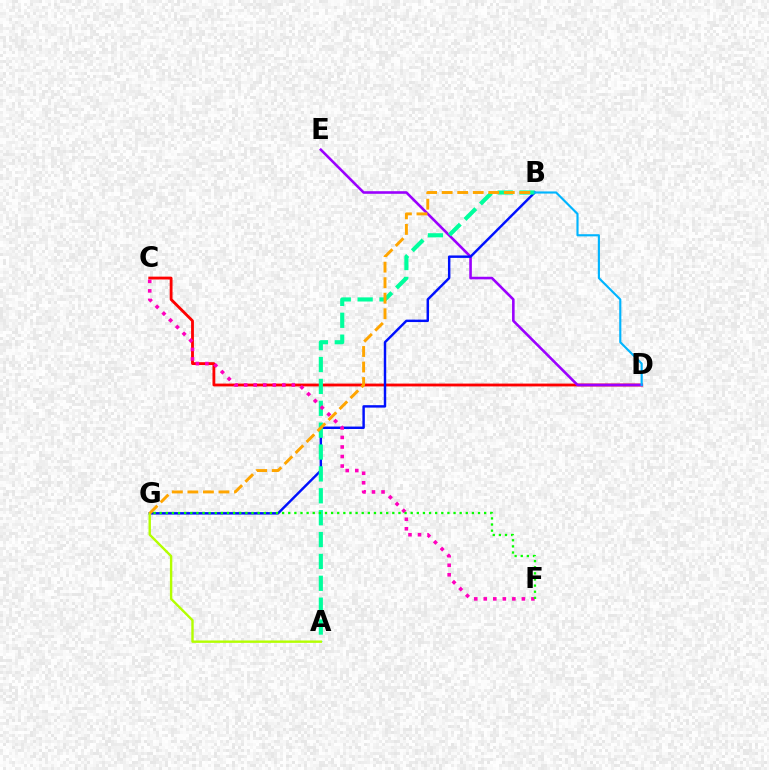{('C', 'D'): [{'color': '#ff0000', 'line_style': 'solid', 'thickness': 2.04}], ('D', 'E'): [{'color': '#9b00ff', 'line_style': 'solid', 'thickness': 1.87}], ('B', 'G'): [{'color': '#0010ff', 'line_style': 'solid', 'thickness': 1.76}, {'color': '#ffa500', 'line_style': 'dashed', 'thickness': 2.11}], ('A', 'B'): [{'color': '#00ff9d', 'line_style': 'dashed', 'thickness': 2.97}], ('A', 'G'): [{'color': '#b3ff00', 'line_style': 'solid', 'thickness': 1.73}], ('C', 'F'): [{'color': '#ff00bd', 'line_style': 'dotted', 'thickness': 2.59}], ('B', 'D'): [{'color': '#00b5ff', 'line_style': 'solid', 'thickness': 1.54}], ('F', 'G'): [{'color': '#08ff00', 'line_style': 'dotted', 'thickness': 1.66}]}